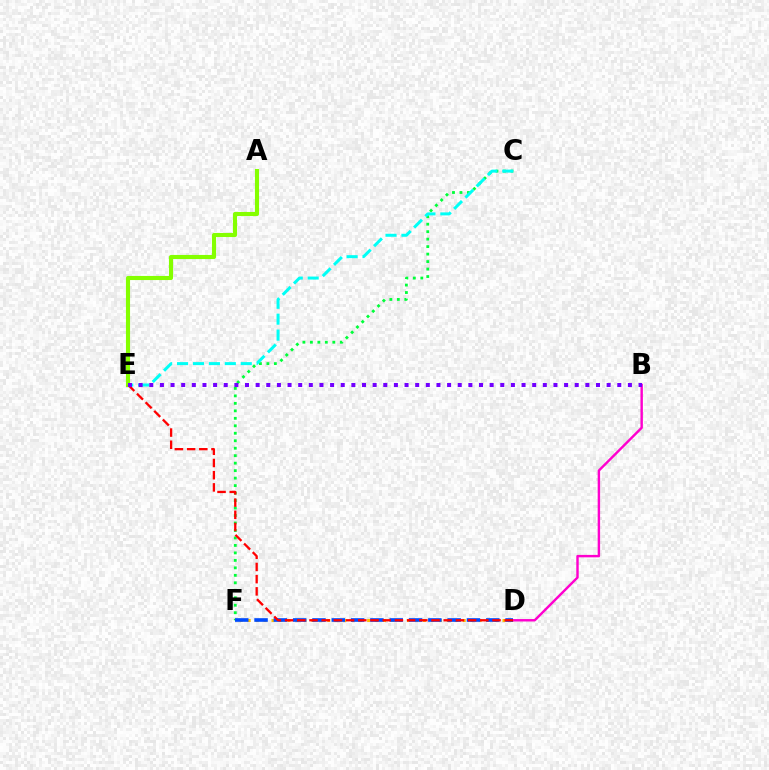{('C', 'F'): [{'color': '#00ff39', 'line_style': 'dotted', 'thickness': 2.03}], ('D', 'F'): [{'color': '#ffbd00', 'line_style': 'dotted', 'thickness': 2.16}, {'color': '#004bff', 'line_style': 'dashed', 'thickness': 2.62}], ('B', 'D'): [{'color': '#ff00cf', 'line_style': 'solid', 'thickness': 1.75}], ('A', 'E'): [{'color': '#84ff00', 'line_style': 'solid', 'thickness': 2.96}], ('C', 'E'): [{'color': '#00fff6', 'line_style': 'dashed', 'thickness': 2.16}], ('D', 'E'): [{'color': '#ff0000', 'line_style': 'dashed', 'thickness': 1.66}], ('B', 'E'): [{'color': '#7200ff', 'line_style': 'dotted', 'thickness': 2.89}]}